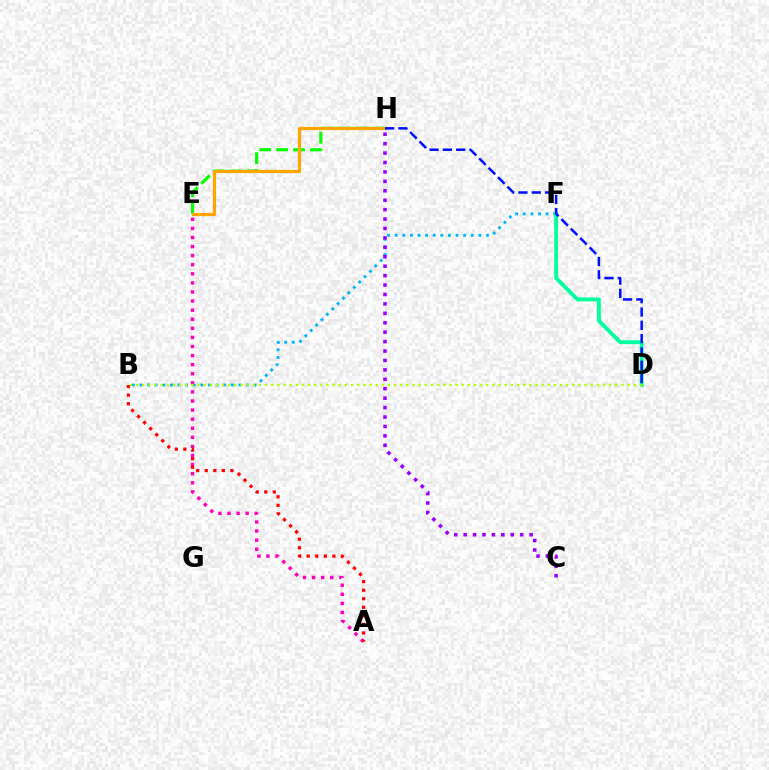{('B', 'F'): [{'color': '#00b5ff', 'line_style': 'dotted', 'thickness': 2.07}], ('E', 'H'): [{'color': '#08ff00', 'line_style': 'dashed', 'thickness': 2.3}, {'color': '#ffa500', 'line_style': 'solid', 'thickness': 2.3}], ('D', 'F'): [{'color': '#00ff9d', 'line_style': 'solid', 'thickness': 2.77}], ('C', 'H'): [{'color': '#9b00ff', 'line_style': 'dotted', 'thickness': 2.56}], ('A', 'E'): [{'color': '#ff00bd', 'line_style': 'dotted', 'thickness': 2.47}], ('D', 'H'): [{'color': '#0010ff', 'line_style': 'dashed', 'thickness': 1.81}], ('A', 'B'): [{'color': '#ff0000', 'line_style': 'dotted', 'thickness': 2.32}], ('B', 'D'): [{'color': '#b3ff00', 'line_style': 'dotted', 'thickness': 1.67}]}